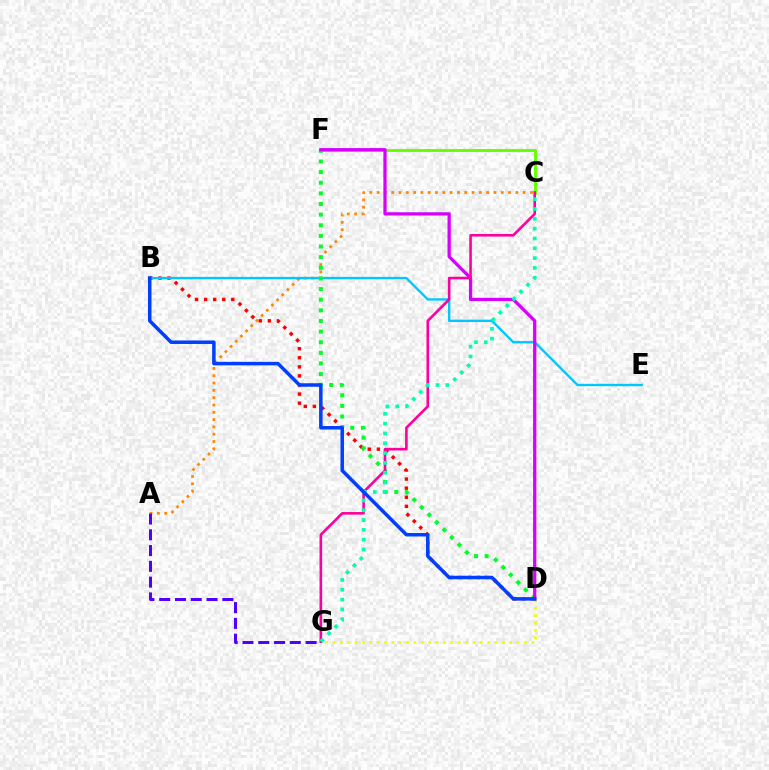{('A', 'C'): [{'color': '#ff8800', 'line_style': 'dotted', 'thickness': 1.98}], ('B', 'D'): [{'color': '#ff0000', 'line_style': 'dotted', 'thickness': 2.47}, {'color': '#003fff', 'line_style': 'solid', 'thickness': 2.52}], ('B', 'E'): [{'color': '#00c7ff', 'line_style': 'solid', 'thickness': 1.71}], ('C', 'F'): [{'color': '#66ff00', 'line_style': 'solid', 'thickness': 2.11}], ('D', 'F'): [{'color': '#00ff27', 'line_style': 'dotted', 'thickness': 2.89}, {'color': '#d600ff', 'line_style': 'solid', 'thickness': 2.35}], ('D', 'G'): [{'color': '#eeff00', 'line_style': 'dotted', 'thickness': 2.0}], ('C', 'G'): [{'color': '#ff00a0', 'line_style': 'solid', 'thickness': 1.88}, {'color': '#00ffaf', 'line_style': 'dotted', 'thickness': 2.67}], ('A', 'G'): [{'color': '#4f00ff', 'line_style': 'dashed', 'thickness': 2.14}]}